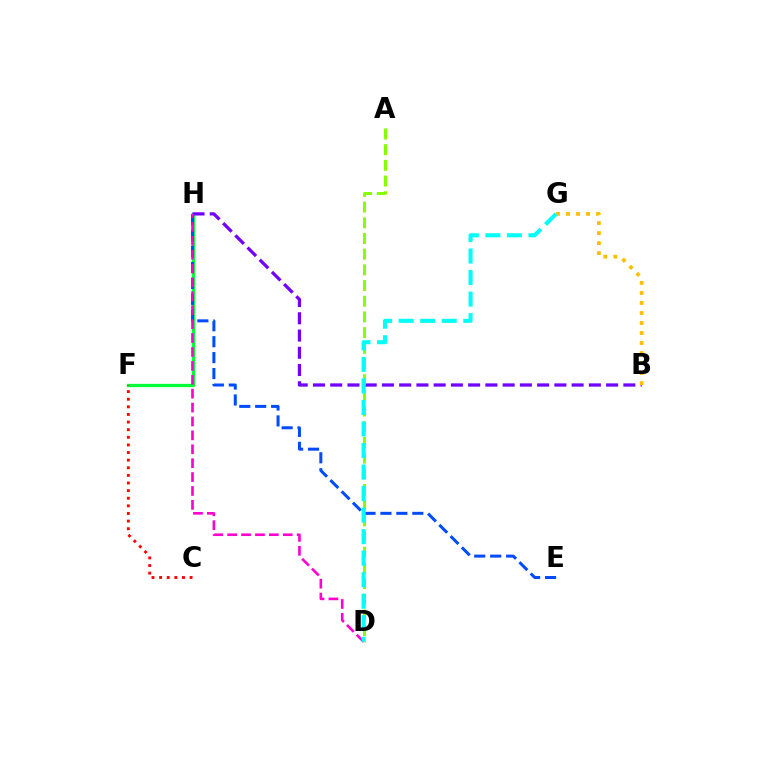{('F', 'H'): [{'color': '#00ff39', 'line_style': 'solid', 'thickness': 2.39}], ('C', 'F'): [{'color': '#ff0000', 'line_style': 'dotted', 'thickness': 2.07}], ('B', 'H'): [{'color': '#7200ff', 'line_style': 'dashed', 'thickness': 2.34}], ('E', 'H'): [{'color': '#004bff', 'line_style': 'dashed', 'thickness': 2.16}], ('B', 'G'): [{'color': '#ffbd00', 'line_style': 'dotted', 'thickness': 2.72}], ('D', 'H'): [{'color': '#ff00cf', 'line_style': 'dashed', 'thickness': 1.89}], ('A', 'D'): [{'color': '#84ff00', 'line_style': 'dashed', 'thickness': 2.13}], ('D', 'G'): [{'color': '#00fff6', 'line_style': 'dashed', 'thickness': 2.92}]}